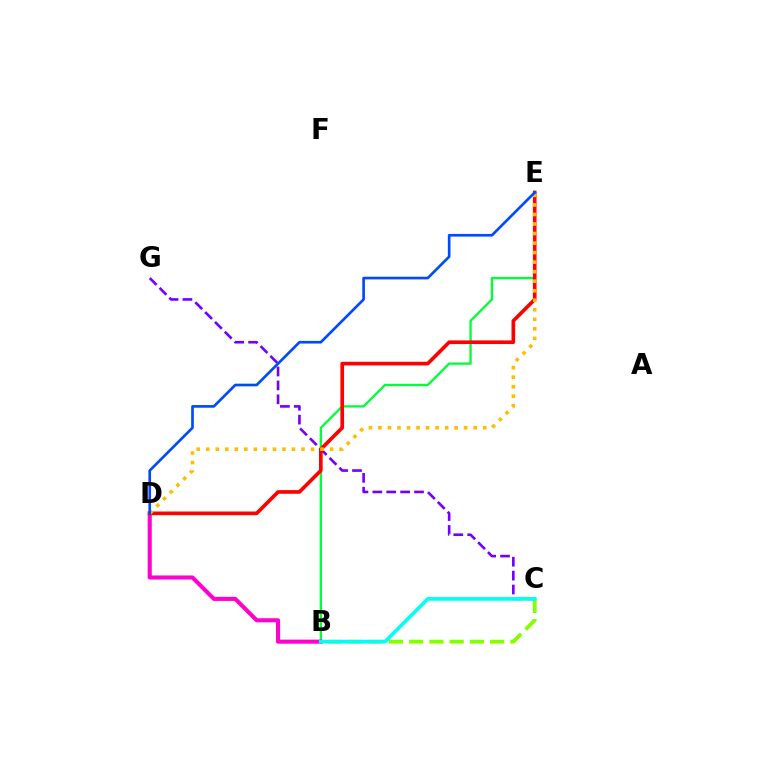{('B', 'E'): [{'color': '#00ff39', 'line_style': 'solid', 'thickness': 1.68}], ('B', 'C'): [{'color': '#84ff00', 'line_style': 'dashed', 'thickness': 2.75}, {'color': '#00fff6', 'line_style': 'solid', 'thickness': 2.63}], ('B', 'D'): [{'color': '#ff00cf', 'line_style': 'solid', 'thickness': 2.94}], ('C', 'G'): [{'color': '#7200ff', 'line_style': 'dashed', 'thickness': 1.89}], ('D', 'E'): [{'color': '#ff0000', 'line_style': 'solid', 'thickness': 2.63}, {'color': '#ffbd00', 'line_style': 'dotted', 'thickness': 2.59}, {'color': '#004bff', 'line_style': 'solid', 'thickness': 1.92}]}